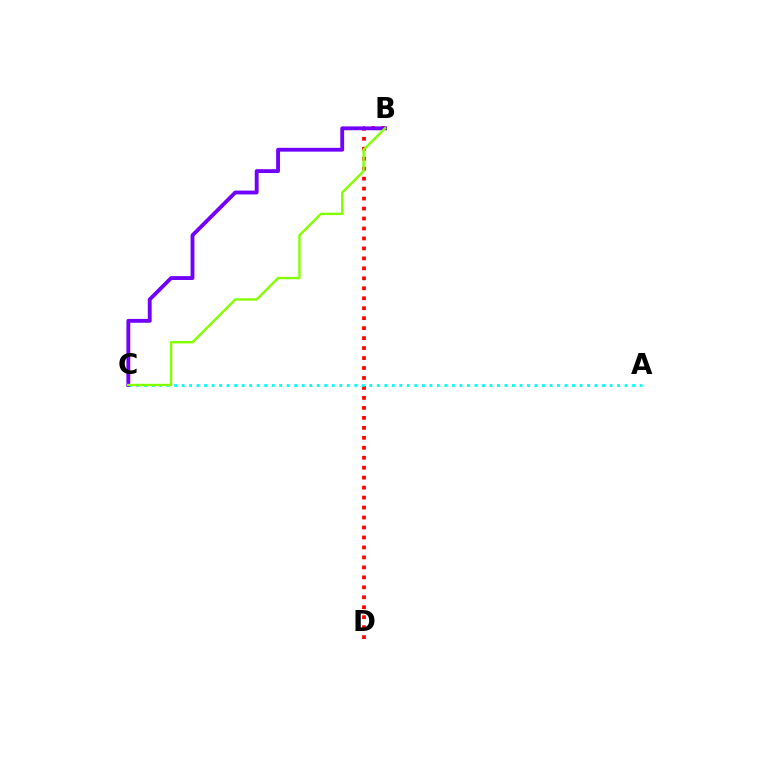{('B', 'D'): [{'color': '#ff0000', 'line_style': 'dotted', 'thickness': 2.71}], ('A', 'C'): [{'color': '#00fff6', 'line_style': 'dotted', 'thickness': 2.04}], ('B', 'C'): [{'color': '#7200ff', 'line_style': 'solid', 'thickness': 2.77}, {'color': '#84ff00', 'line_style': 'solid', 'thickness': 1.72}]}